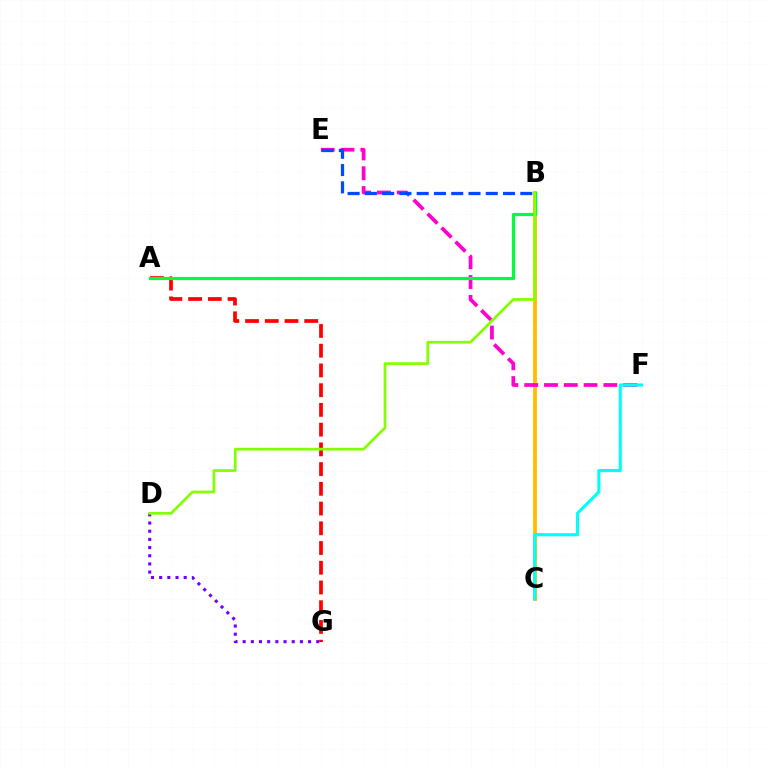{('D', 'G'): [{'color': '#7200ff', 'line_style': 'dotted', 'thickness': 2.22}], ('B', 'C'): [{'color': '#ffbd00', 'line_style': 'solid', 'thickness': 2.76}], ('E', 'F'): [{'color': '#ff00cf', 'line_style': 'dashed', 'thickness': 2.69}], ('A', 'G'): [{'color': '#ff0000', 'line_style': 'dashed', 'thickness': 2.68}], ('C', 'F'): [{'color': '#00fff6', 'line_style': 'solid', 'thickness': 2.24}], ('B', 'E'): [{'color': '#004bff', 'line_style': 'dashed', 'thickness': 2.35}], ('A', 'B'): [{'color': '#00ff39', 'line_style': 'solid', 'thickness': 2.29}], ('B', 'D'): [{'color': '#84ff00', 'line_style': 'solid', 'thickness': 1.95}]}